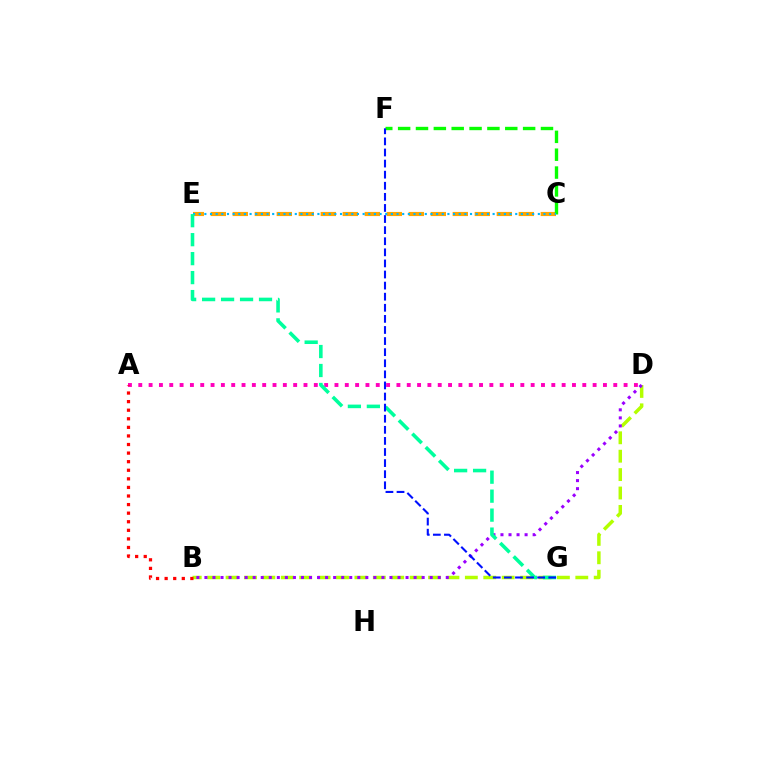{('B', 'D'): [{'color': '#b3ff00', 'line_style': 'dashed', 'thickness': 2.5}, {'color': '#9b00ff', 'line_style': 'dotted', 'thickness': 2.19}], ('C', 'E'): [{'color': '#ffa500', 'line_style': 'dashed', 'thickness': 2.99}, {'color': '#00b5ff', 'line_style': 'dotted', 'thickness': 1.54}], ('C', 'F'): [{'color': '#08ff00', 'line_style': 'dashed', 'thickness': 2.43}], ('A', 'D'): [{'color': '#ff00bd', 'line_style': 'dotted', 'thickness': 2.81}], ('A', 'B'): [{'color': '#ff0000', 'line_style': 'dotted', 'thickness': 2.33}], ('E', 'G'): [{'color': '#00ff9d', 'line_style': 'dashed', 'thickness': 2.58}], ('F', 'G'): [{'color': '#0010ff', 'line_style': 'dashed', 'thickness': 1.51}]}